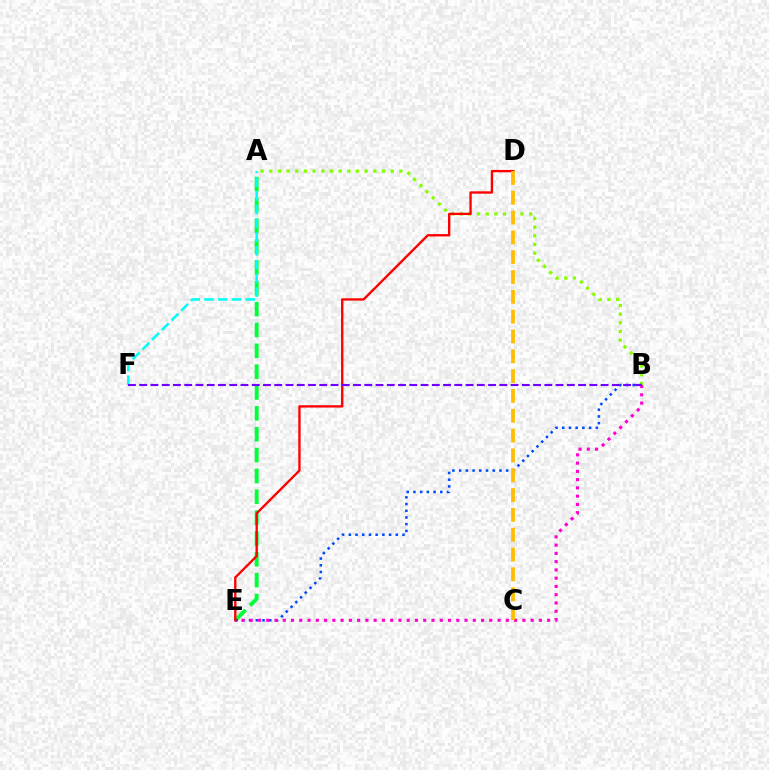{('A', 'B'): [{'color': '#84ff00', 'line_style': 'dotted', 'thickness': 2.36}], ('A', 'E'): [{'color': '#00ff39', 'line_style': 'dashed', 'thickness': 2.83}], ('A', 'F'): [{'color': '#00fff6', 'line_style': 'dashed', 'thickness': 1.87}], ('B', 'E'): [{'color': '#004bff', 'line_style': 'dotted', 'thickness': 1.82}, {'color': '#ff00cf', 'line_style': 'dotted', 'thickness': 2.24}], ('D', 'E'): [{'color': '#ff0000', 'line_style': 'solid', 'thickness': 1.69}], ('B', 'F'): [{'color': '#7200ff', 'line_style': 'dashed', 'thickness': 1.53}], ('C', 'D'): [{'color': '#ffbd00', 'line_style': 'dashed', 'thickness': 2.69}]}